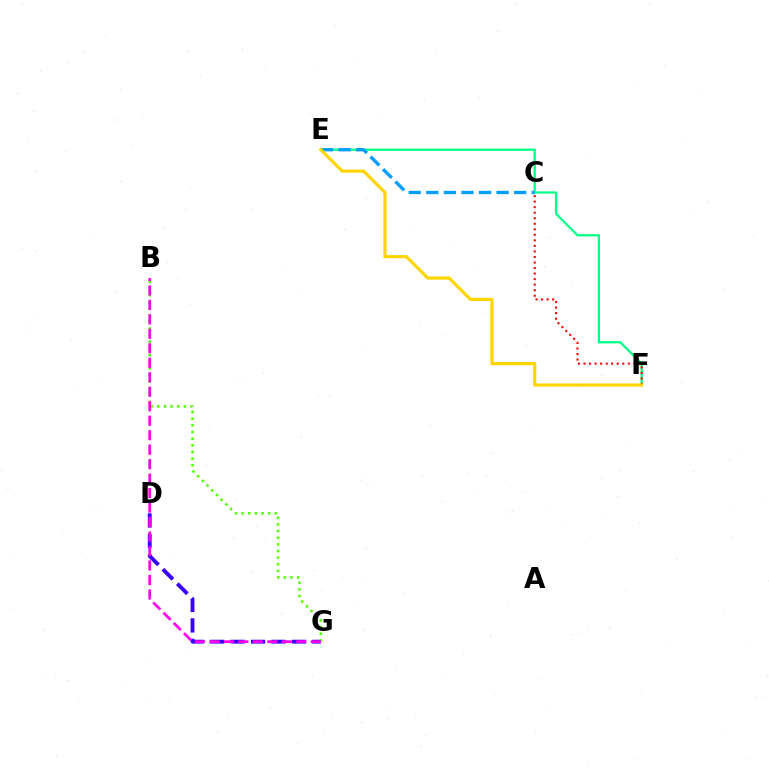{('E', 'F'): [{'color': '#00ff86', 'line_style': 'solid', 'thickness': 1.63}, {'color': '#ffd500', 'line_style': 'solid', 'thickness': 2.29}], ('C', 'F'): [{'color': '#ff0000', 'line_style': 'dotted', 'thickness': 1.5}], ('C', 'E'): [{'color': '#009eff', 'line_style': 'dashed', 'thickness': 2.39}], ('D', 'G'): [{'color': '#3700ff', 'line_style': 'dashed', 'thickness': 2.78}], ('B', 'G'): [{'color': '#4fff00', 'line_style': 'dotted', 'thickness': 1.81}, {'color': '#ff00ed', 'line_style': 'dashed', 'thickness': 1.97}]}